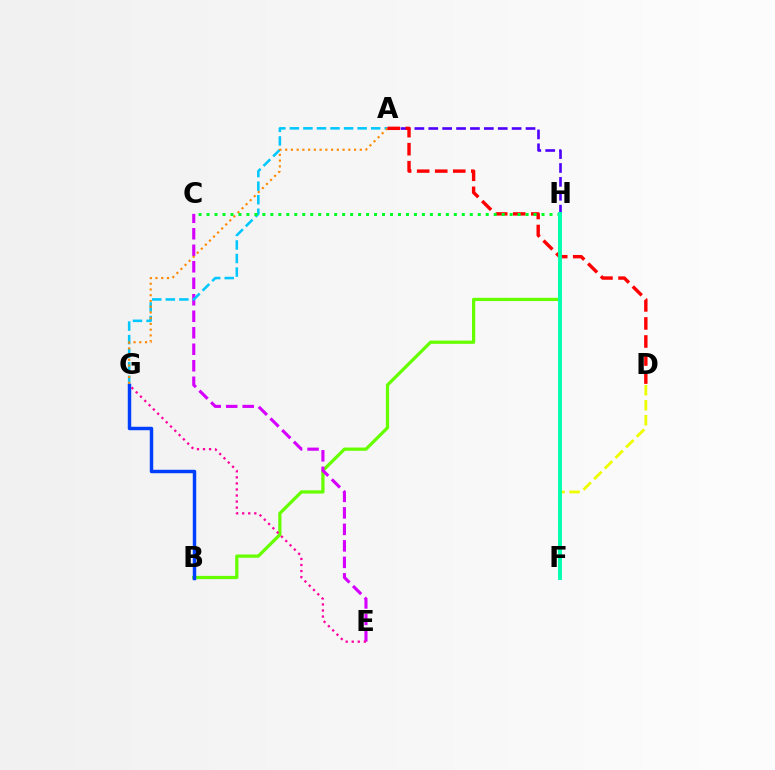{('B', 'H'): [{'color': '#66ff00', 'line_style': 'solid', 'thickness': 2.33}], ('C', 'E'): [{'color': '#d600ff', 'line_style': 'dashed', 'thickness': 2.24}], ('A', 'H'): [{'color': '#4f00ff', 'line_style': 'dashed', 'thickness': 1.89}], ('A', 'G'): [{'color': '#00c7ff', 'line_style': 'dashed', 'thickness': 1.84}, {'color': '#ff8800', 'line_style': 'dotted', 'thickness': 1.56}], ('B', 'G'): [{'color': '#003fff', 'line_style': 'solid', 'thickness': 2.49}], ('D', 'F'): [{'color': '#eeff00', 'line_style': 'dashed', 'thickness': 2.04}], ('A', 'D'): [{'color': '#ff0000', 'line_style': 'dashed', 'thickness': 2.45}], ('C', 'H'): [{'color': '#00ff27', 'line_style': 'dotted', 'thickness': 2.17}], ('F', 'H'): [{'color': '#00ffaf', 'line_style': 'solid', 'thickness': 2.78}], ('E', 'G'): [{'color': '#ff00a0', 'line_style': 'dotted', 'thickness': 1.64}]}